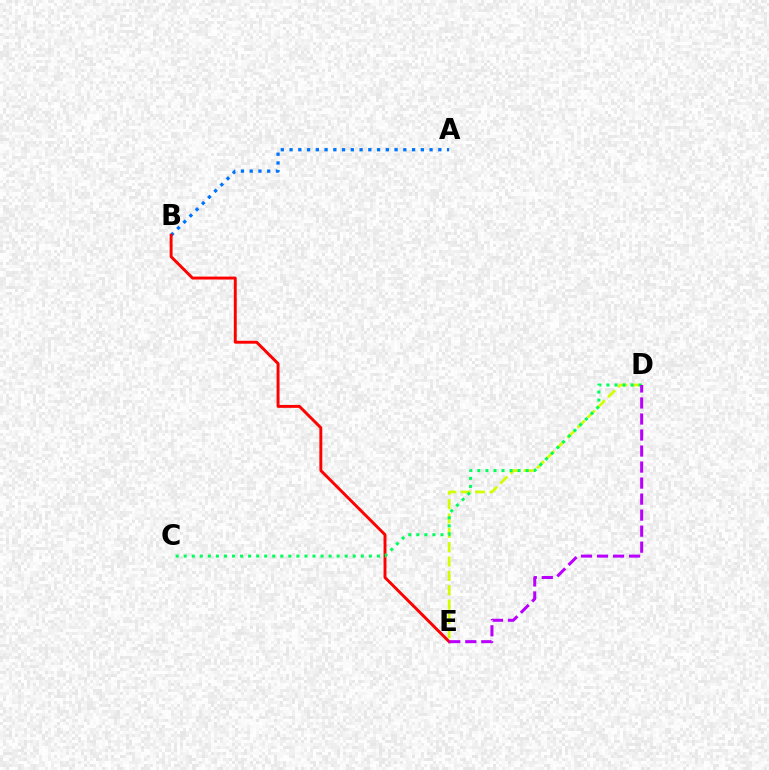{('D', 'E'): [{'color': '#d1ff00', 'line_style': 'dashed', 'thickness': 1.95}, {'color': '#b900ff', 'line_style': 'dashed', 'thickness': 2.18}], ('A', 'B'): [{'color': '#0074ff', 'line_style': 'dotted', 'thickness': 2.38}], ('B', 'E'): [{'color': '#ff0000', 'line_style': 'solid', 'thickness': 2.11}], ('C', 'D'): [{'color': '#00ff5c', 'line_style': 'dotted', 'thickness': 2.19}]}